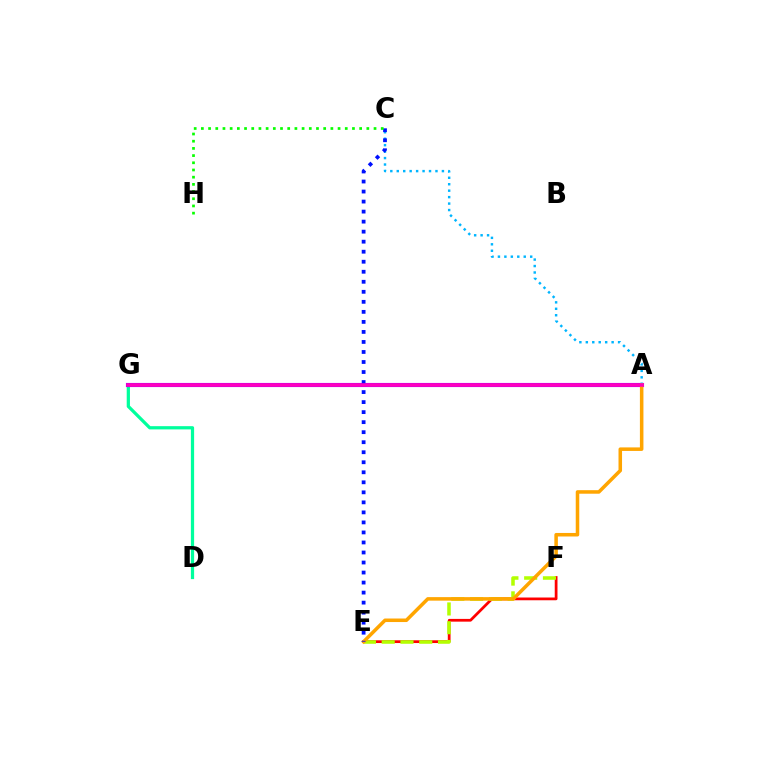{('D', 'G'): [{'color': '#00ff9d', 'line_style': 'solid', 'thickness': 2.33}], ('E', 'F'): [{'color': '#ff0000', 'line_style': 'solid', 'thickness': 1.98}, {'color': '#b3ff00', 'line_style': 'dashed', 'thickness': 2.55}], ('A', 'G'): [{'color': '#9b00ff', 'line_style': 'solid', 'thickness': 2.97}, {'color': '#ff00bd', 'line_style': 'solid', 'thickness': 2.55}], ('A', 'C'): [{'color': '#00b5ff', 'line_style': 'dotted', 'thickness': 1.75}], ('A', 'E'): [{'color': '#ffa500', 'line_style': 'solid', 'thickness': 2.54}], ('C', 'E'): [{'color': '#0010ff', 'line_style': 'dotted', 'thickness': 2.72}], ('C', 'H'): [{'color': '#08ff00', 'line_style': 'dotted', 'thickness': 1.95}]}